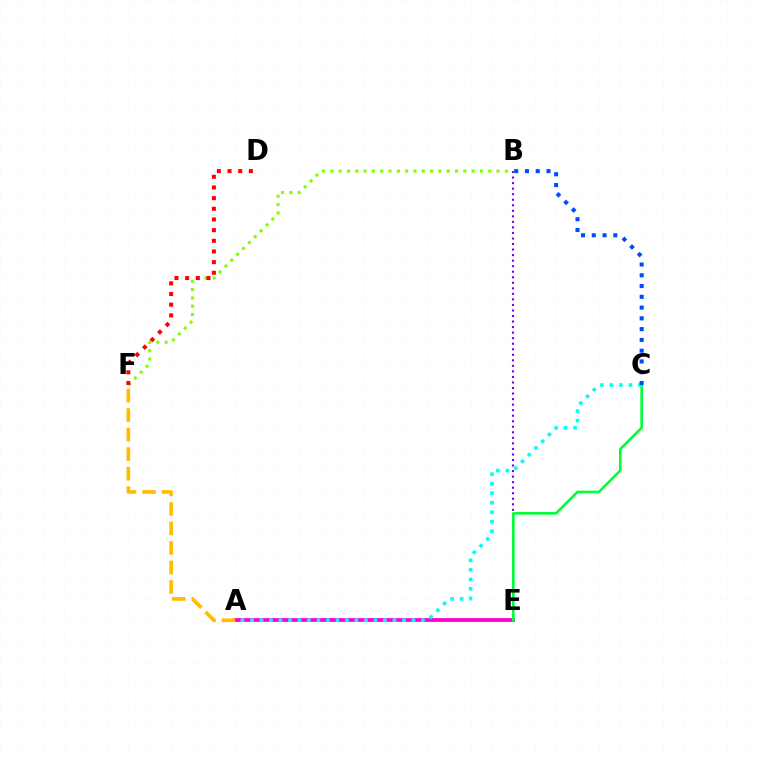{('B', 'E'): [{'color': '#7200ff', 'line_style': 'dotted', 'thickness': 1.5}], ('A', 'E'): [{'color': '#ff00cf', 'line_style': 'solid', 'thickness': 2.71}], ('A', 'C'): [{'color': '#00fff6', 'line_style': 'dotted', 'thickness': 2.58}], ('C', 'E'): [{'color': '#00ff39', 'line_style': 'solid', 'thickness': 1.88}], ('B', 'F'): [{'color': '#84ff00', 'line_style': 'dotted', 'thickness': 2.26}], ('A', 'F'): [{'color': '#ffbd00', 'line_style': 'dashed', 'thickness': 2.65}], ('D', 'F'): [{'color': '#ff0000', 'line_style': 'dotted', 'thickness': 2.9}], ('B', 'C'): [{'color': '#004bff', 'line_style': 'dotted', 'thickness': 2.93}]}